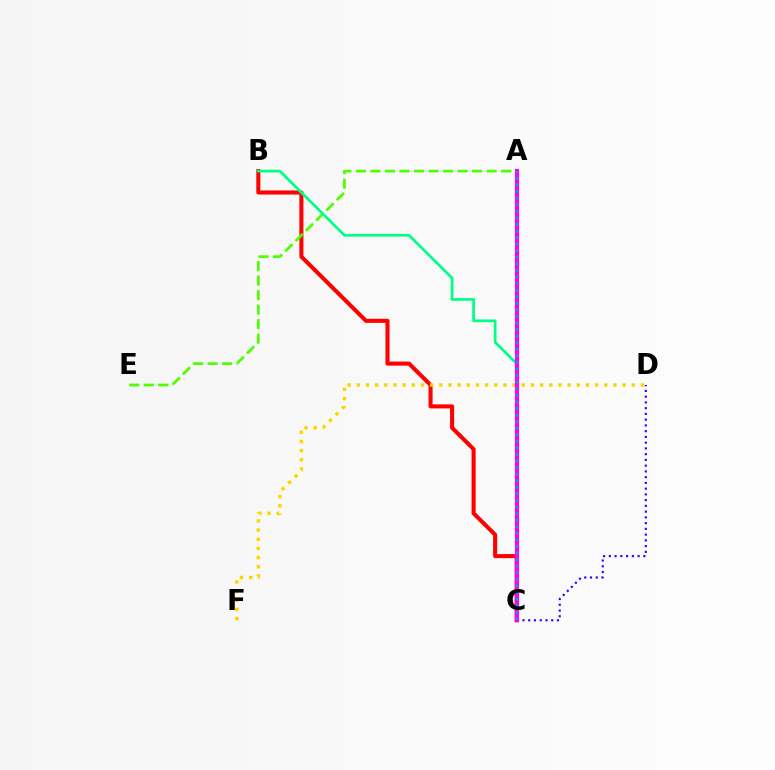{('B', 'C'): [{'color': '#ff0000', 'line_style': 'solid', 'thickness': 2.92}, {'color': '#00ff86', 'line_style': 'solid', 'thickness': 1.97}], ('D', 'F'): [{'color': '#ffd500', 'line_style': 'dotted', 'thickness': 2.49}], ('A', 'E'): [{'color': '#4fff00', 'line_style': 'dashed', 'thickness': 1.97}], ('C', 'D'): [{'color': '#3700ff', 'line_style': 'dotted', 'thickness': 1.56}], ('A', 'C'): [{'color': '#ff00ed', 'line_style': 'solid', 'thickness': 2.99}, {'color': '#009eff', 'line_style': 'dotted', 'thickness': 1.79}]}